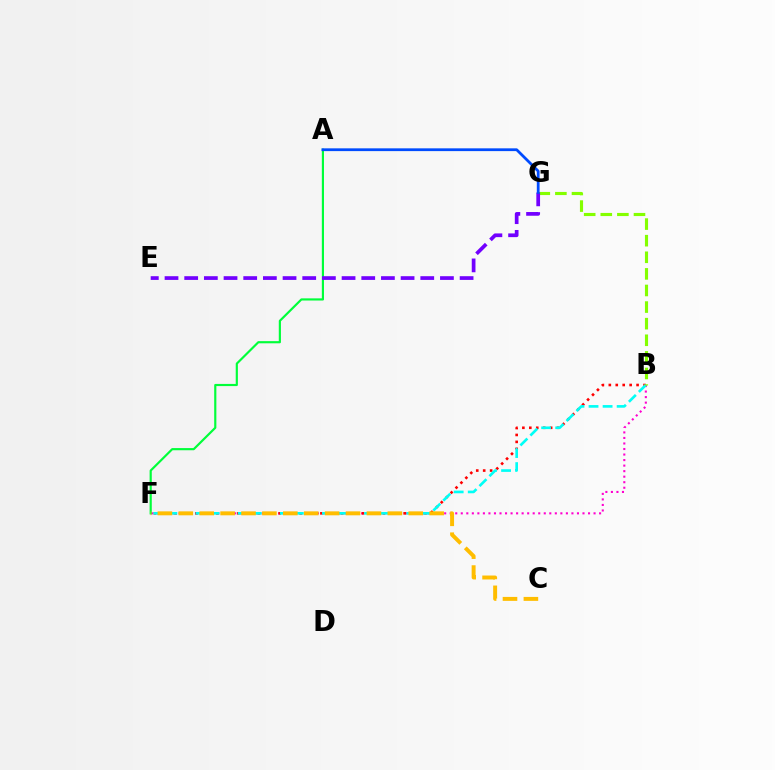{('B', 'F'): [{'color': '#ff00cf', 'line_style': 'dotted', 'thickness': 1.5}, {'color': '#ff0000', 'line_style': 'dotted', 'thickness': 1.89}, {'color': '#00fff6', 'line_style': 'dashed', 'thickness': 1.91}], ('A', 'F'): [{'color': '#00ff39', 'line_style': 'solid', 'thickness': 1.56}], ('B', 'G'): [{'color': '#84ff00', 'line_style': 'dashed', 'thickness': 2.25}], ('E', 'G'): [{'color': '#7200ff', 'line_style': 'dashed', 'thickness': 2.67}], ('C', 'F'): [{'color': '#ffbd00', 'line_style': 'dashed', 'thickness': 2.84}], ('A', 'G'): [{'color': '#004bff', 'line_style': 'solid', 'thickness': 1.99}]}